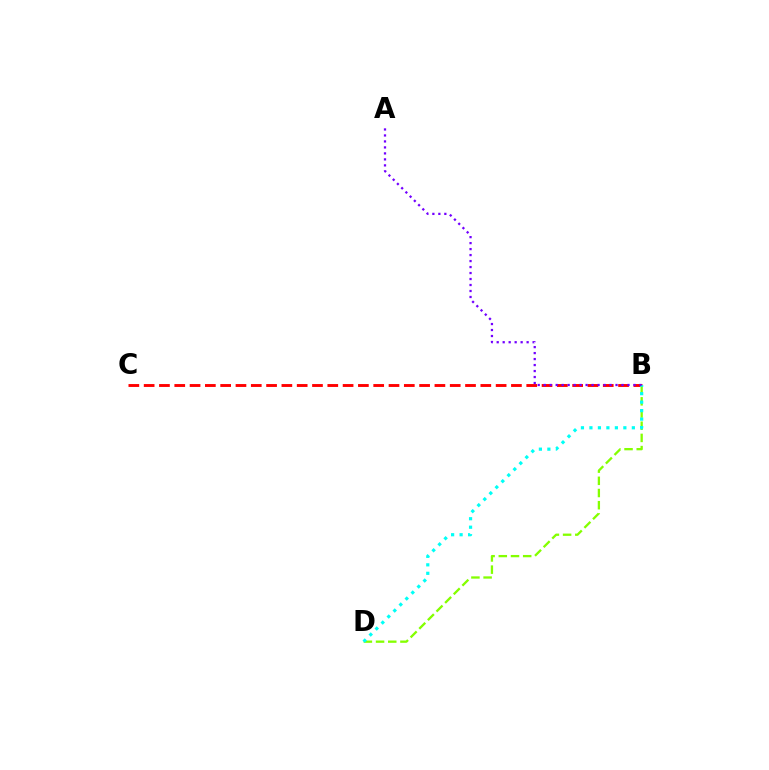{('B', 'C'): [{'color': '#ff0000', 'line_style': 'dashed', 'thickness': 2.08}], ('B', 'D'): [{'color': '#84ff00', 'line_style': 'dashed', 'thickness': 1.66}, {'color': '#00fff6', 'line_style': 'dotted', 'thickness': 2.31}], ('A', 'B'): [{'color': '#7200ff', 'line_style': 'dotted', 'thickness': 1.63}]}